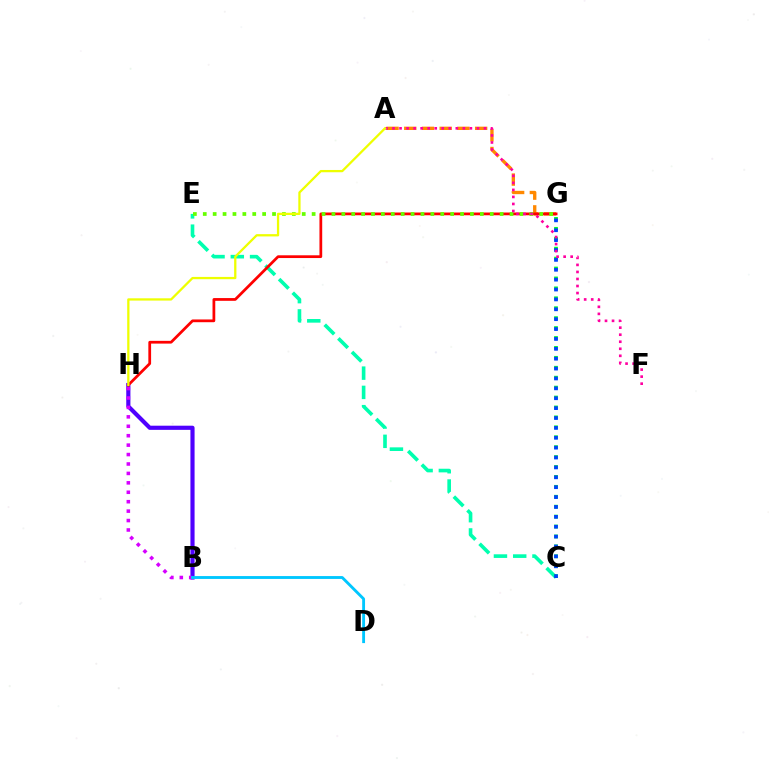{('A', 'G'): [{'color': '#ff8800', 'line_style': 'dashed', 'thickness': 2.41}], ('C', 'E'): [{'color': '#00ffaf', 'line_style': 'dashed', 'thickness': 2.62}], ('C', 'G'): [{'color': '#00ff27', 'line_style': 'dotted', 'thickness': 2.7}, {'color': '#003fff', 'line_style': 'dotted', 'thickness': 2.69}], ('B', 'H'): [{'color': '#4f00ff', 'line_style': 'solid', 'thickness': 2.99}, {'color': '#d600ff', 'line_style': 'dotted', 'thickness': 2.56}], ('G', 'H'): [{'color': '#ff0000', 'line_style': 'solid', 'thickness': 1.98}], ('B', 'D'): [{'color': '#00c7ff', 'line_style': 'solid', 'thickness': 2.06}], ('E', 'G'): [{'color': '#66ff00', 'line_style': 'dotted', 'thickness': 2.69}], ('A', 'F'): [{'color': '#ff00a0', 'line_style': 'dotted', 'thickness': 1.91}], ('A', 'H'): [{'color': '#eeff00', 'line_style': 'solid', 'thickness': 1.64}]}